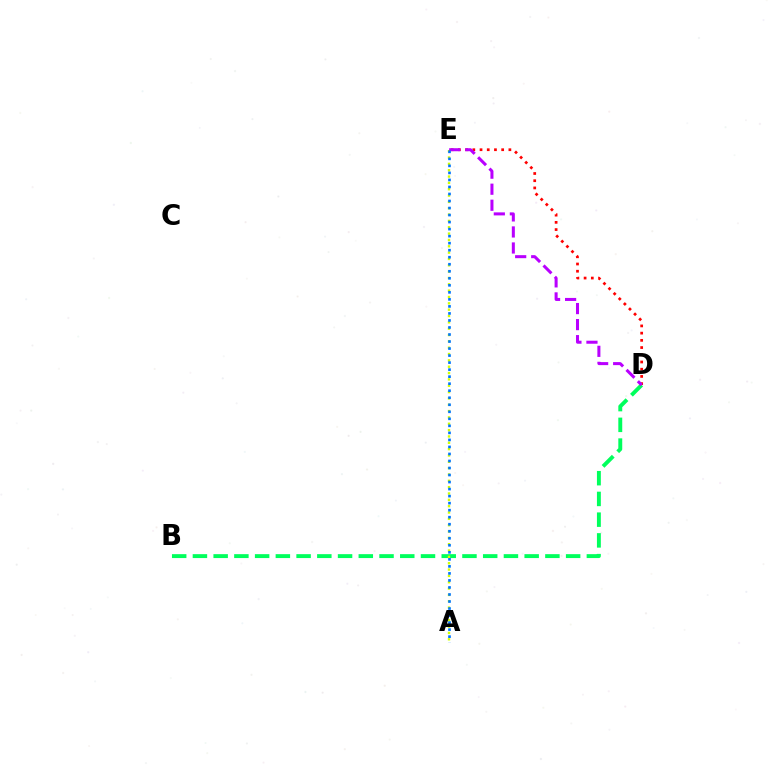{('B', 'D'): [{'color': '#00ff5c', 'line_style': 'dashed', 'thickness': 2.82}], ('D', 'E'): [{'color': '#ff0000', 'line_style': 'dotted', 'thickness': 1.96}, {'color': '#b900ff', 'line_style': 'dashed', 'thickness': 2.18}], ('A', 'E'): [{'color': '#d1ff00', 'line_style': 'dotted', 'thickness': 1.72}, {'color': '#0074ff', 'line_style': 'dotted', 'thickness': 1.91}]}